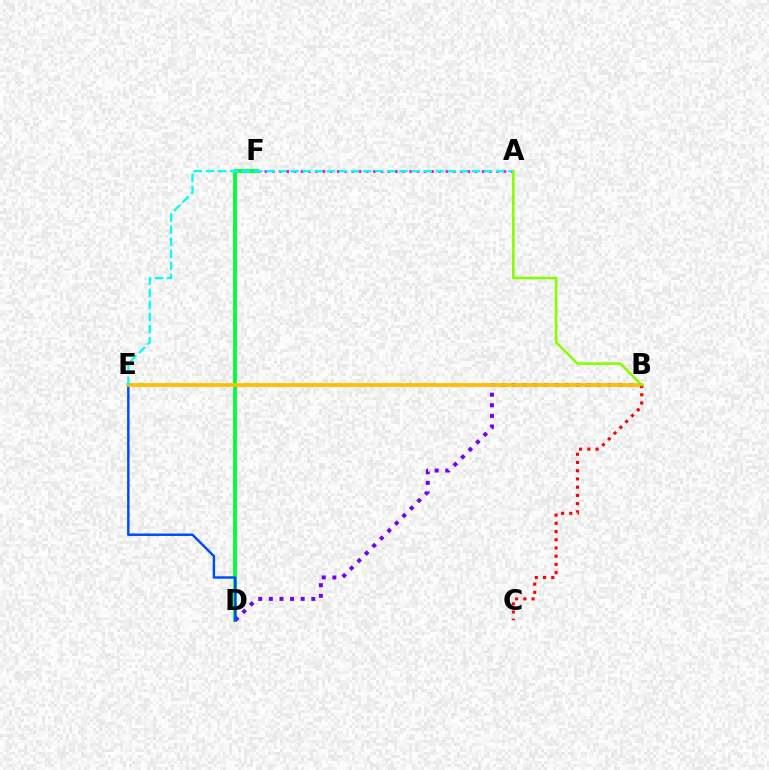{('A', 'F'): [{'color': '#ff00cf', 'line_style': 'dotted', 'thickness': 1.97}], ('D', 'F'): [{'color': '#00ff39', 'line_style': 'solid', 'thickness': 2.76}], ('B', 'D'): [{'color': '#7200ff', 'line_style': 'dotted', 'thickness': 2.88}], ('D', 'E'): [{'color': '#004bff', 'line_style': 'solid', 'thickness': 1.77}], ('B', 'E'): [{'color': '#ffbd00', 'line_style': 'solid', 'thickness': 2.68}], ('A', 'E'): [{'color': '#00fff6', 'line_style': 'dashed', 'thickness': 1.64}], ('B', 'C'): [{'color': '#ff0000', 'line_style': 'dotted', 'thickness': 2.23}], ('A', 'B'): [{'color': '#84ff00', 'line_style': 'solid', 'thickness': 1.85}]}